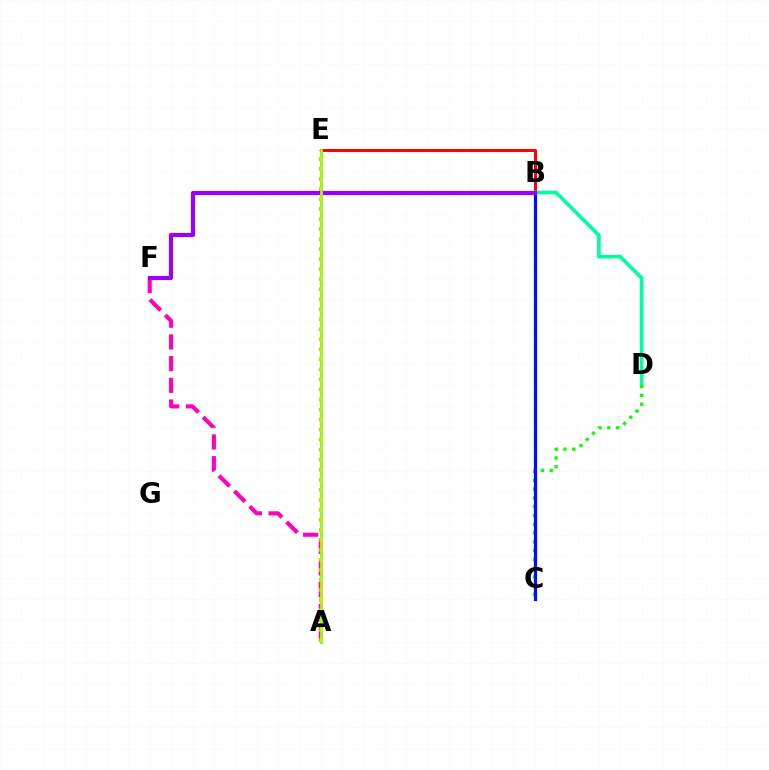{('A', 'E'): [{'color': '#00b5ff', 'line_style': 'solid', 'thickness': 2.22}, {'color': '#ffa500', 'line_style': 'dotted', 'thickness': 2.72}, {'color': '#b3ff00', 'line_style': 'solid', 'thickness': 1.88}], ('A', 'F'): [{'color': '#ff00bd', 'line_style': 'dashed', 'thickness': 2.95}], ('B', 'E'): [{'color': '#ff0000', 'line_style': 'solid', 'thickness': 2.17}], ('B', 'D'): [{'color': '#00ff9d', 'line_style': 'solid', 'thickness': 2.63}], ('C', 'D'): [{'color': '#08ff00', 'line_style': 'dotted', 'thickness': 2.39}], ('B', 'C'): [{'color': '#0010ff', 'line_style': 'solid', 'thickness': 2.33}], ('B', 'F'): [{'color': '#9b00ff', 'line_style': 'solid', 'thickness': 2.98}]}